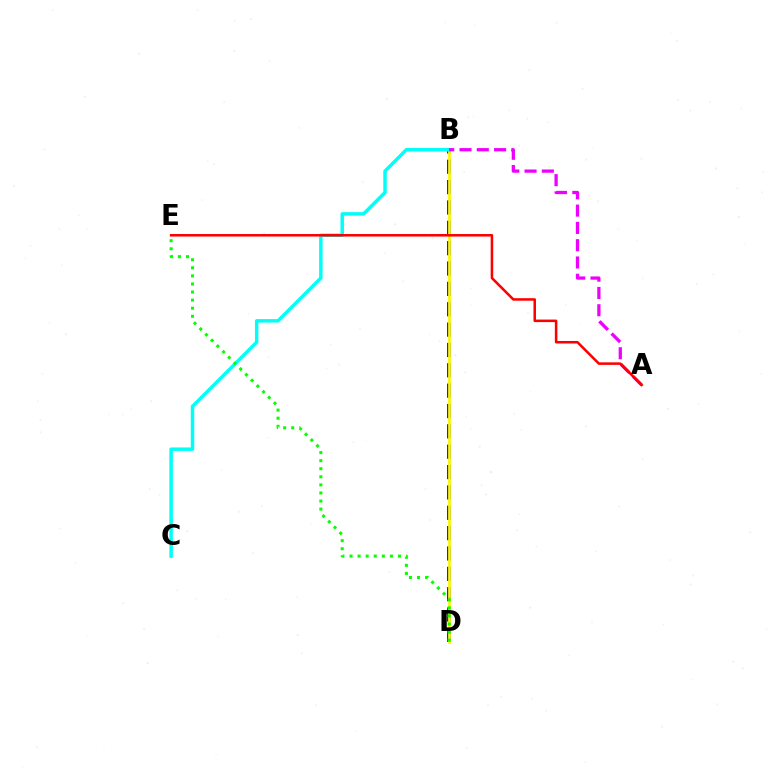{('B', 'D'): [{'color': '#0010ff', 'line_style': 'dashed', 'thickness': 2.77}, {'color': '#fcf500', 'line_style': 'solid', 'thickness': 1.97}], ('B', 'C'): [{'color': '#00fff6', 'line_style': 'solid', 'thickness': 2.5}], ('A', 'B'): [{'color': '#ee00ff', 'line_style': 'dashed', 'thickness': 2.35}], ('D', 'E'): [{'color': '#08ff00', 'line_style': 'dotted', 'thickness': 2.2}], ('A', 'E'): [{'color': '#ff0000', 'line_style': 'solid', 'thickness': 1.83}]}